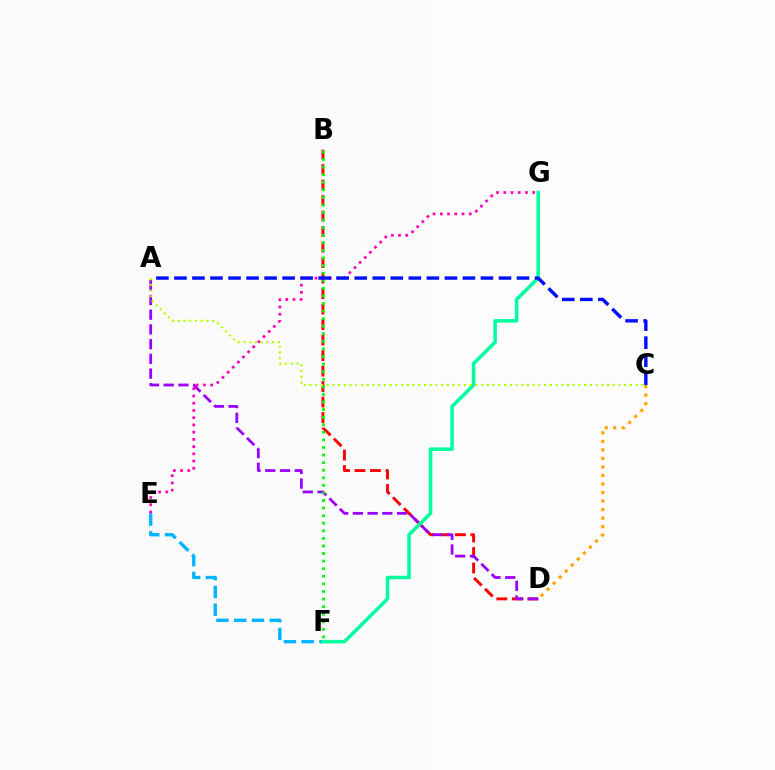{('B', 'D'): [{'color': '#ff0000', 'line_style': 'dashed', 'thickness': 2.11}], ('E', 'F'): [{'color': '#00b5ff', 'line_style': 'dashed', 'thickness': 2.41}], ('A', 'D'): [{'color': '#9b00ff', 'line_style': 'dashed', 'thickness': 2.0}], ('B', 'F'): [{'color': '#08ff00', 'line_style': 'dotted', 'thickness': 2.06}], ('E', 'G'): [{'color': '#ff00bd', 'line_style': 'dotted', 'thickness': 1.96}], ('F', 'G'): [{'color': '#00ff9d', 'line_style': 'solid', 'thickness': 2.54}], ('A', 'C'): [{'color': '#0010ff', 'line_style': 'dashed', 'thickness': 2.45}, {'color': '#b3ff00', 'line_style': 'dotted', 'thickness': 1.56}], ('C', 'D'): [{'color': '#ffa500', 'line_style': 'dotted', 'thickness': 2.32}]}